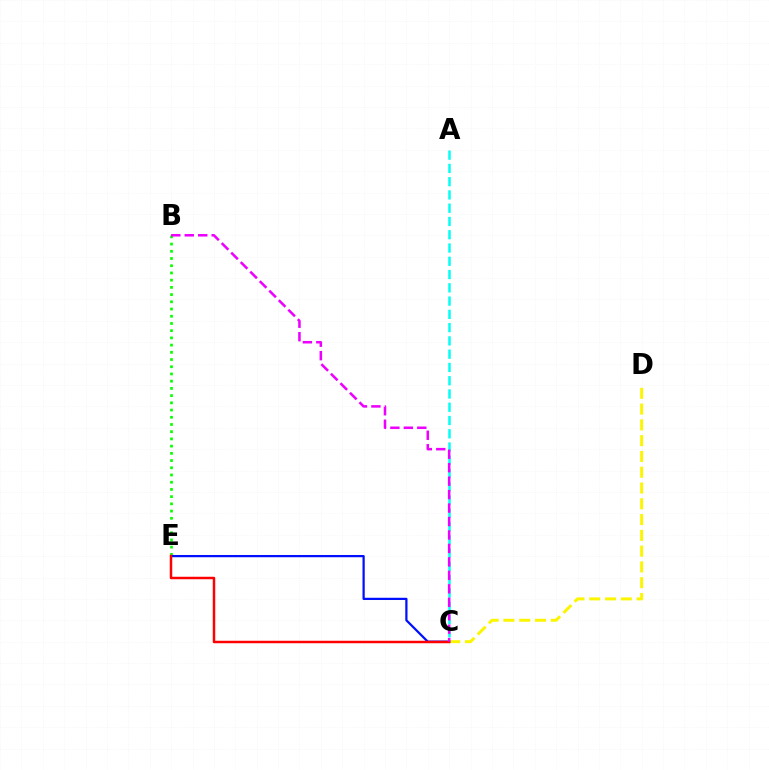{('B', 'E'): [{'color': '#08ff00', 'line_style': 'dotted', 'thickness': 1.96}], ('C', 'D'): [{'color': '#fcf500', 'line_style': 'dashed', 'thickness': 2.14}], ('C', 'E'): [{'color': '#0010ff', 'line_style': 'solid', 'thickness': 1.61}, {'color': '#ff0000', 'line_style': 'solid', 'thickness': 1.79}], ('A', 'C'): [{'color': '#00fff6', 'line_style': 'dashed', 'thickness': 1.8}], ('B', 'C'): [{'color': '#ee00ff', 'line_style': 'dashed', 'thickness': 1.83}]}